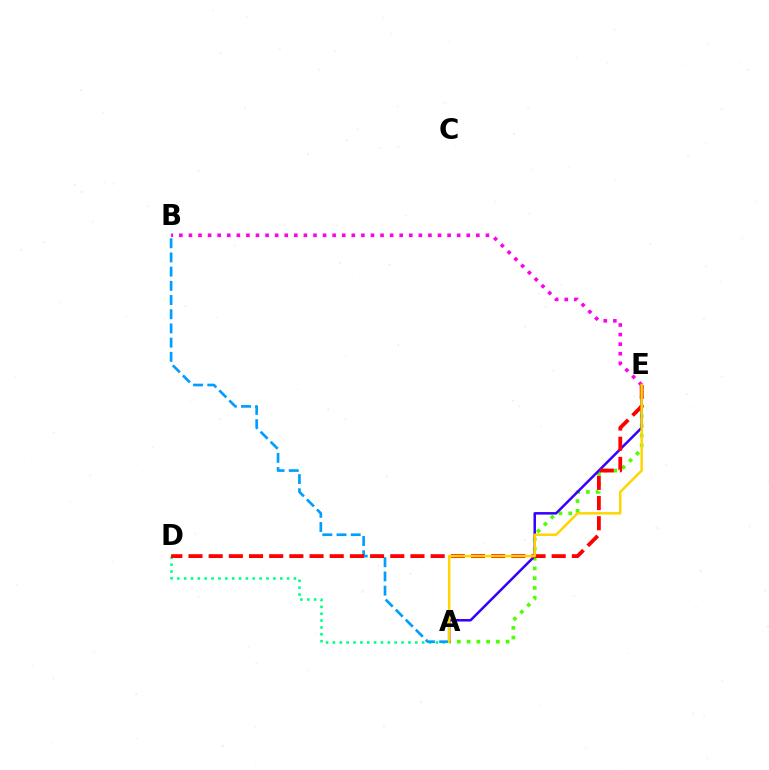{('A', 'E'): [{'color': '#4fff00', 'line_style': 'dotted', 'thickness': 2.65}, {'color': '#3700ff', 'line_style': 'solid', 'thickness': 1.81}, {'color': '#ffd500', 'line_style': 'solid', 'thickness': 1.78}], ('A', 'D'): [{'color': '#00ff86', 'line_style': 'dotted', 'thickness': 1.87}], ('A', 'B'): [{'color': '#009eff', 'line_style': 'dashed', 'thickness': 1.93}], ('D', 'E'): [{'color': '#ff0000', 'line_style': 'dashed', 'thickness': 2.74}], ('B', 'E'): [{'color': '#ff00ed', 'line_style': 'dotted', 'thickness': 2.6}]}